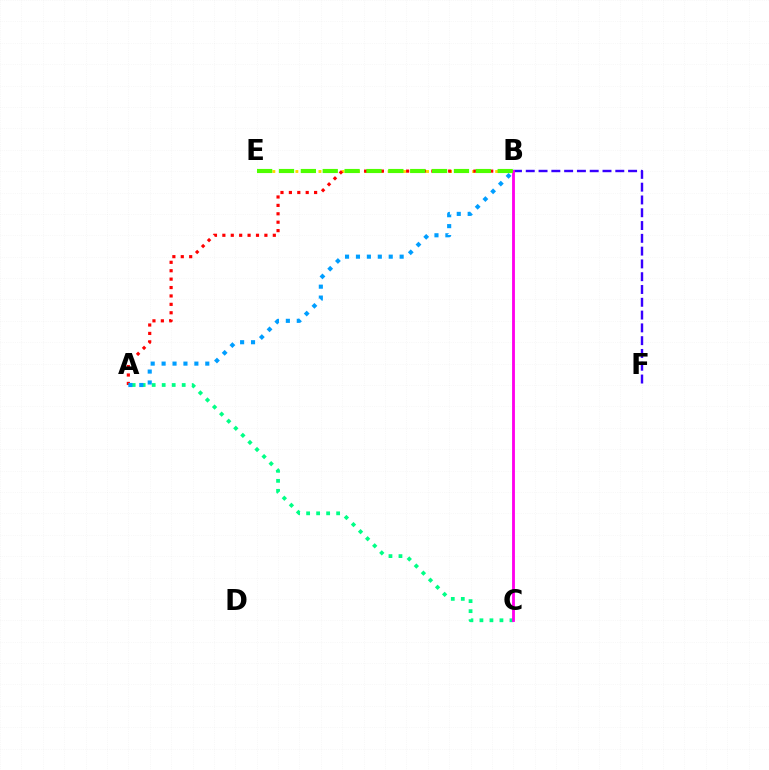{('A', 'C'): [{'color': '#00ff86', 'line_style': 'dotted', 'thickness': 2.72}], ('B', 'F'): [{'color': '#3700ff', 'line_style': 'dashed', 'thickness': 1.74}], ('B', 'E'): [{'color': '#ffd500', 'line_style': 'dotted', 'thickness': 2.09}, {'color': '#4fff00', 'line_style': 'dashed', 'thickness': 2.97}], ('A', 'B'): [{'color': '#ff0000', 'line_style': 'dotted', 'thickness': 2.28}, {'color': '#009eff', 'line_style': 'dotted', 'thickness': 2.97}], ('B', 'C'): [{'color': '#ff00ed', 'line_style': 'solid', 'thickness': 2.05}]}